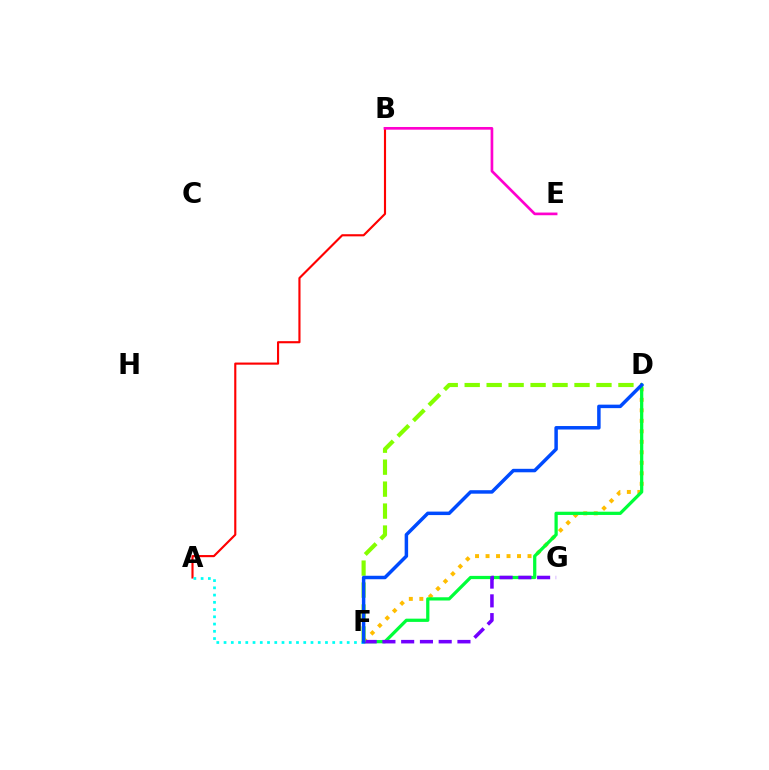{('D', 'F'): [{'color': '#ffbd00', 'line_style': 'dotted', 'thickness': 2.85}, {'color': '#00ff39', 'line_style': 'solid', 'thickness': 2.33}, {'color': '#84ff00', 'line_style': 'dashed', 'thickness': 2.98}, {'color': '#004bff', 'line_style': 'solid', 'thickness': 2.51}], ('A', 'B'): [{'color': '#ff0000', 'line_style': 'solid', 'thickness': 1.54}], ('F', 'G'): [{'color': '#7200ff', 'line_style': 'dashed', 'thickness': 2.55}], ('A', 'F'): [{'color': '#00fff6', 'line_style': 'dotted', 'thickness': 1.97}], ('B', 'E'): [{'color': '#ff00cf', 'line_style': 'solid', 'thickness': 1.93}]}